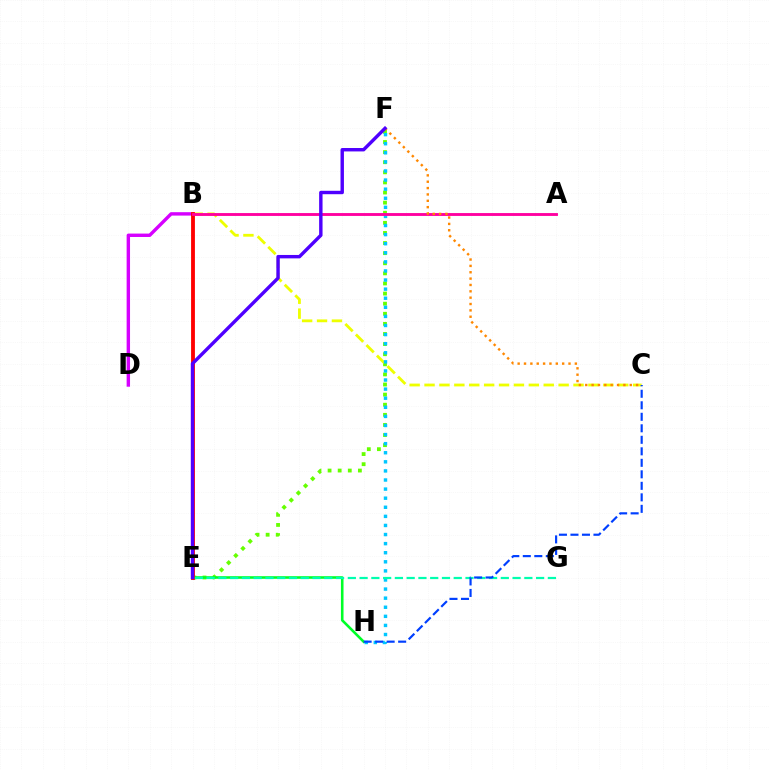{('E', 'F'): [{'color': '#66ff00', 'line_style': 'dotted', 'thickness': 2.75}, {'color': '#4f00ff', 'line_style': 'solid', 'thickness': 2.46}], ('E', 'H'): [{'color': '#00ff27', 'line_style': 'solid', 'thickness': 1.87}], ('B', 'C'): [{'color': '#eeff00', 'line_style': 'dashed', 'thickness': 2.02}], ('B', 'D'): [{'color': '#d600ff', 'line_style': 'solid', 'thickness': 2.45}], ('F', 'H'): [{'color': '#00c7ff', 'line_style': 'dotted', 'thickness': 2.47}], ('B', 'E'): [{'color': '#ff0000', 'line_style': 'solid', 'thickness': 2.76}], ('E', 'G'): [{'color': '#00ffaf', 'line_style': 'dashed', 'thickness': 1.6}], ('A', 'B'): [{'color': '#ff00a0', 'line_style': 'solid', 'thickness': 2.06}], ('C', 'F'): [{'color': '#ff8800', 'line_style': 'dotted', 'thickness': 1.73}], ('C', 'H'): [{'color': '#003fff', 'line_style': 'dashed', 'thickness': 1.56}]}